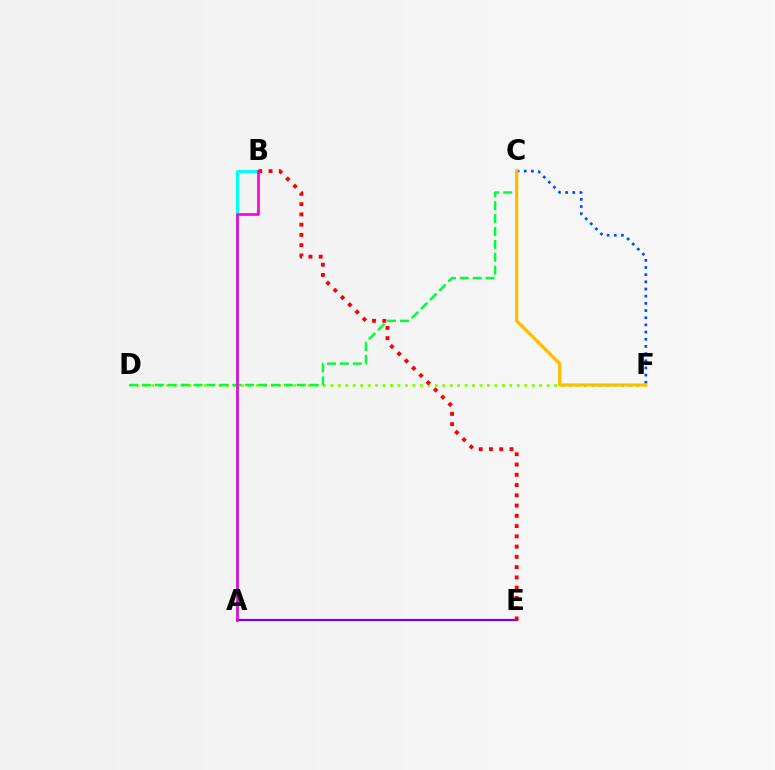{('D', 'F'): [{'color': '#84ff00', 'line_style': 'dotted', 'thickness': 2.03}], ('A', 'B'): [{'color': '#00fff6', 'line_style': 'solid', 'thickness': 2.16}, {'color': '#ff00cf', 'line_style': 'solid', 'thickness': 1.93}], ('A', 'E'): [{'color': '#7200ff', 'line_style': 'solid', 'thickness': 1.56}], ('C', 'D'): [{'color': '#00ff39', 'line_style': 'dashed', 'thickness': 1.75}], ('B', 'E'): [{'color': '#ff0000', 'line_style': 'dotted', 'thickness': 2.79}], ('C', 'F'): [{'color': '#004bff', 'line_style': 'dotted', 'thickness': 1.95}, {'color': '#ffbd00', 'line_style': 'solid', 'thickness': 2.32}]}